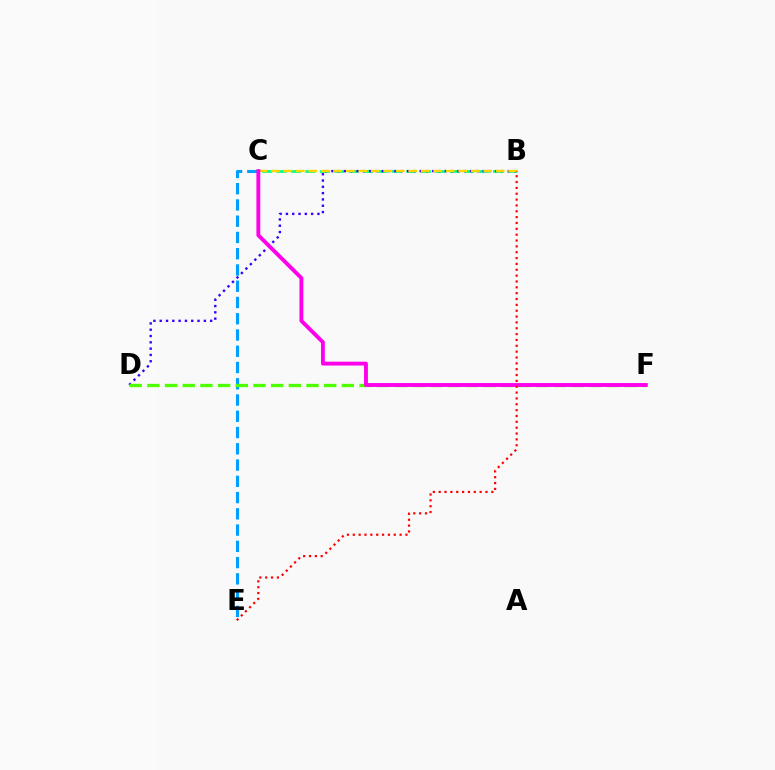{('B', 'C'): [{'color': '#00ff86', 'line_style': 'dashed', 'thickness': 1.96}, {'color': '#ffd500', 'line_style': 'dashed', 'thickness': 1.7}], ('B', 'D'): [{'color': '#3700ff', 'line_style': 'dotted', 'thickness': 1.71}], ('C', 'E'): [{'color': '#009eff', 'line_style': 'dashed', 'thickness': 2.21}], ('D', 'F'): [{'color': '#4fff00', 'line_style': 'dashed', 'thickness': 2.4}], ('C', 'F'): [{'color': '#ff00ed', 'line_style': 'solid', 'thickness': 2.78}], ('B', 'E'): [{'color': '#ff0000', 'line_style': 'dotted', 'thickness': 1.59}]}